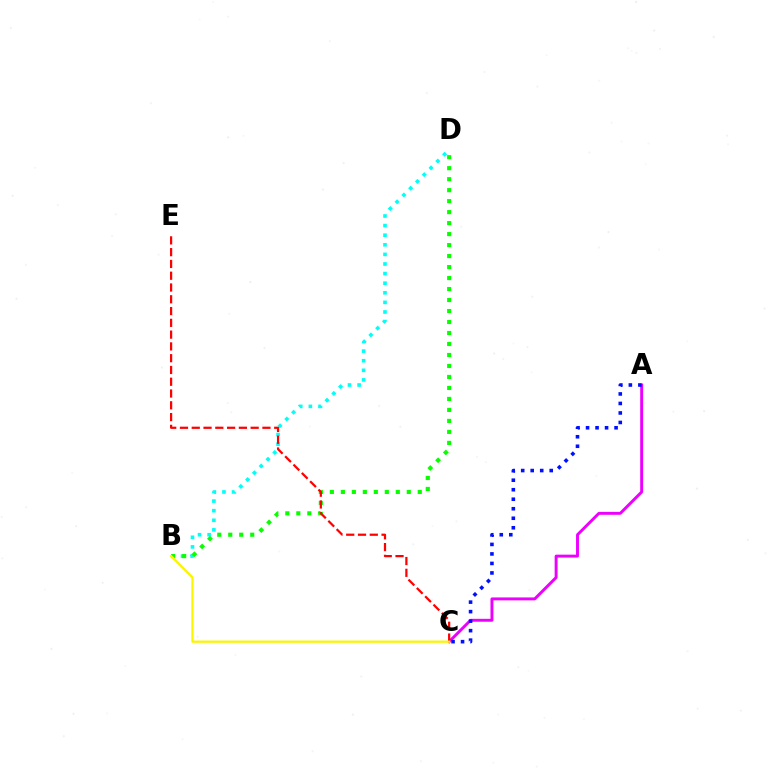{('B', 'D'): [{'color': '#00fff6', 'line_style': 'dotted', 'thickness': 2.61}, {'color': '#08ff00', 'line_style': 'dotted', 'thickness': 2.99}], ('A', 'C'): [{'color': '#ee00ff', 'line_style': 'solid', 'thickness': 2.11}, {'color': '#0010ff', 'line_style': 'dotted', 'thickness': 2.58}], ('C', 'E'): [{'color': '#ff0000', 'line_style': 'dashed', 'thickness': 1.6}], ('B', 'C'): [{'color': '#fcf500', 'line_style': 'solid', 'thickness': 1.62}]}